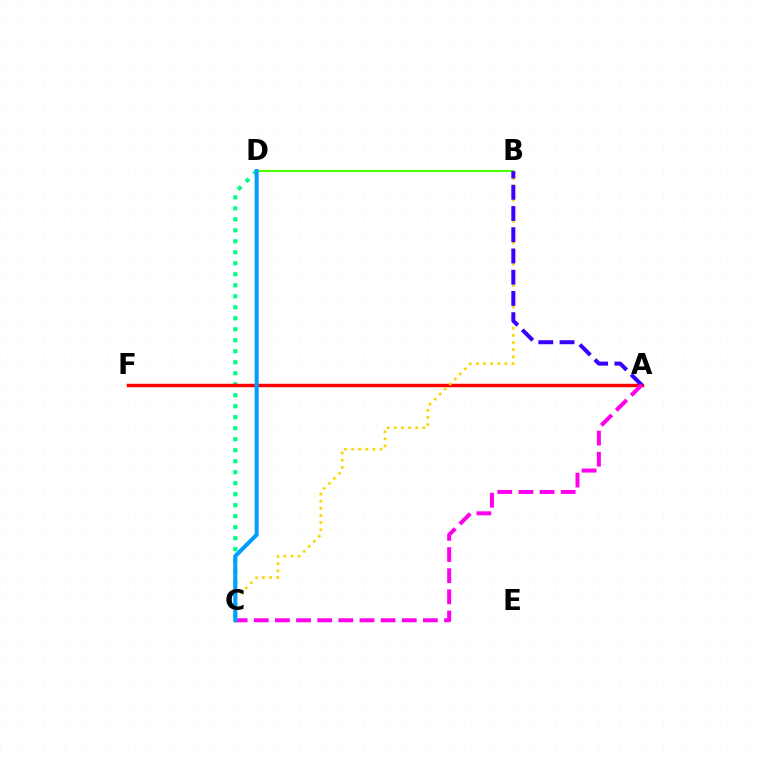{('C', 'D'): [{'color': '#00ff86', 'line_style': 'dotted', 'thickness': 2.99}, {'color': '#009eff', 'line_style': 'solid', 'thickness': 2.9}], ('B', 'D'): [{'color': '#4fff00', 'line_style': 'solid', 'thickness': 1.57}], ('A', 'F'): [{'color': '#ff0000', 'line_style': 'solid', 'thickness': 2.48}], ('B', 'C'): [{'color': '#ffd500', 'line_style': 'dotted', 'thickness': 1.94}], ('A', 'B'): [{'color': '#3700ff', 'line_style': 'dashed', 'thickness': 2.88}], ('A', 'C'): [{'color': '#ff00ed', 'line_style': 'dashed', 'thickness': 2.87}]}